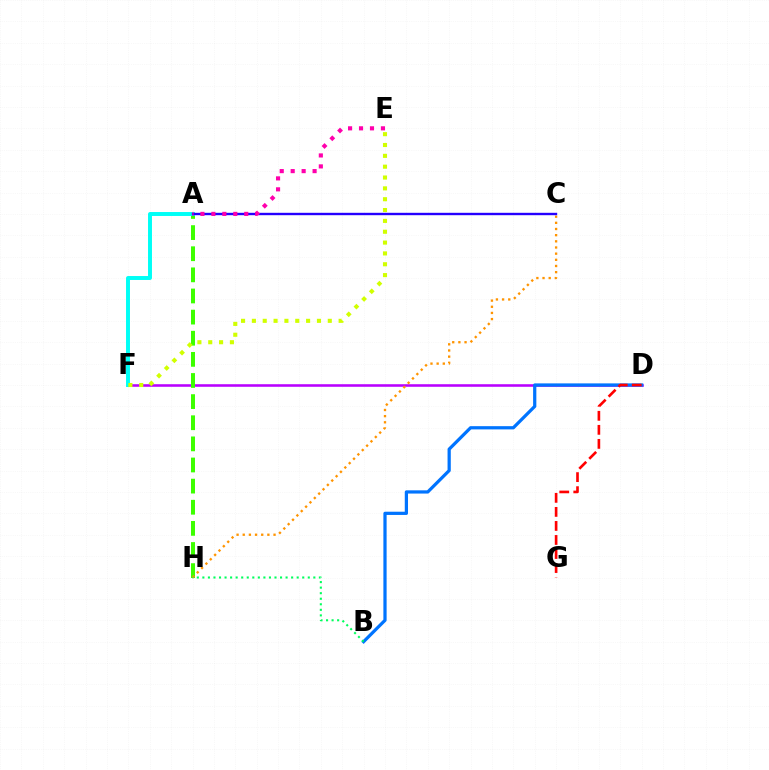{('D', 'F'): [{'color': '#b900ff', 'line_style': 'solid', 'thickness': 1.85}], ('A', 'H'): [{'color': '#3dff00', 'line_style': 'dashed', 'thickness': 2.87}], ('B', 'D'): [{'color': '#0074ff', 'line_style': 'solid', 'thickness': 2.33}], ('C', 'H'): [{'color': '#ff9400', 'line_style': 'dotted', 'thickness': 1.67}], ('B', 'H'): [{'color': '#00ff5c', 'line_style': 'dotted', 'thickness': 1.51}], ('A', 'F'): [{'color': '#00fff6', 'line_style': 'solid', 'thickness': 2.84}], ('A', 'C'): [{'color': '#2500ff', 'line_style': 'solid', 'thickness': 1.72}], ('A', 'E'): [{'color': '#ff00ac', 'line_style': 'dotted', 'thickness': 2.98}], ('D', 'G'): [{'color': '#ff0000', 'line_style': 'dashed', 'thickness': 1.91}], ('E', 'F'): [{'color': '#d1ff00', 'line_style': 'dotted', 'thickness': 2.95}]}